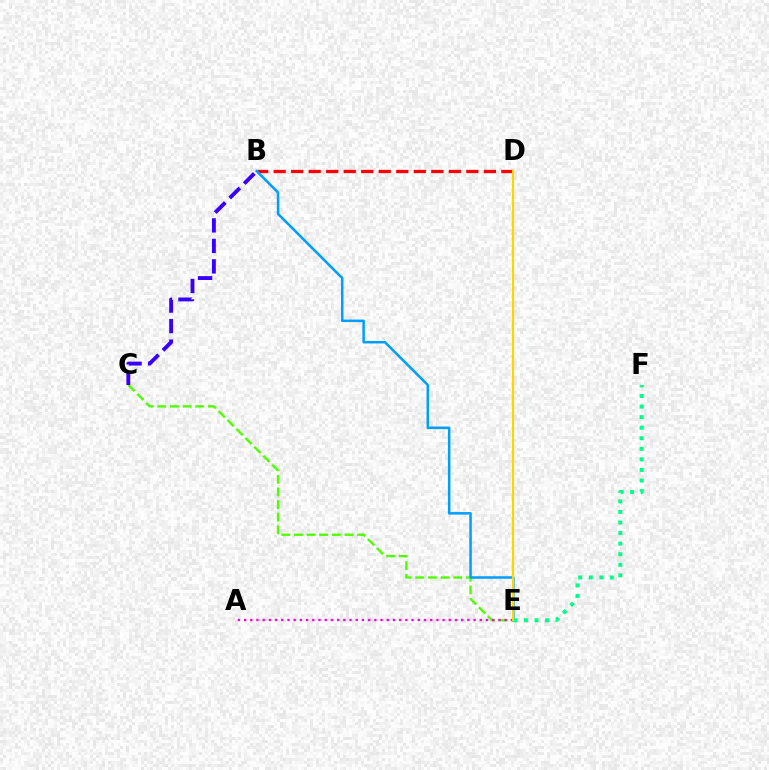{('C', 'E'): [{'color': '#4fff00', 'line_style': 'dashed', 'thickness': 1.72}], ('A', 'E'): [{'color': '#ff00ed', 'line_style': 'dotted', 'thickness': 1.69}], ('B', 'C'): [{'color': '#3700ff', 'line_style': 'dashed', 'thickness': 2.78}], ('B', 'D'): [{'color': '#ff0000', 'line_style': 'dashed', 'thickness': 2.38}], ('B', 'E'): [{'color': '#009eff', 'line_style': 'solid', 'thickness': 1.81}], ('E', 'F'): [{'color': '#00ff86', 'line_style': 'dotted', 'thickness': 2.87}], ('D', 'E'): [{'color': '#ffd500', 'line_style': 'solid', 'thickness': 1.57}]}